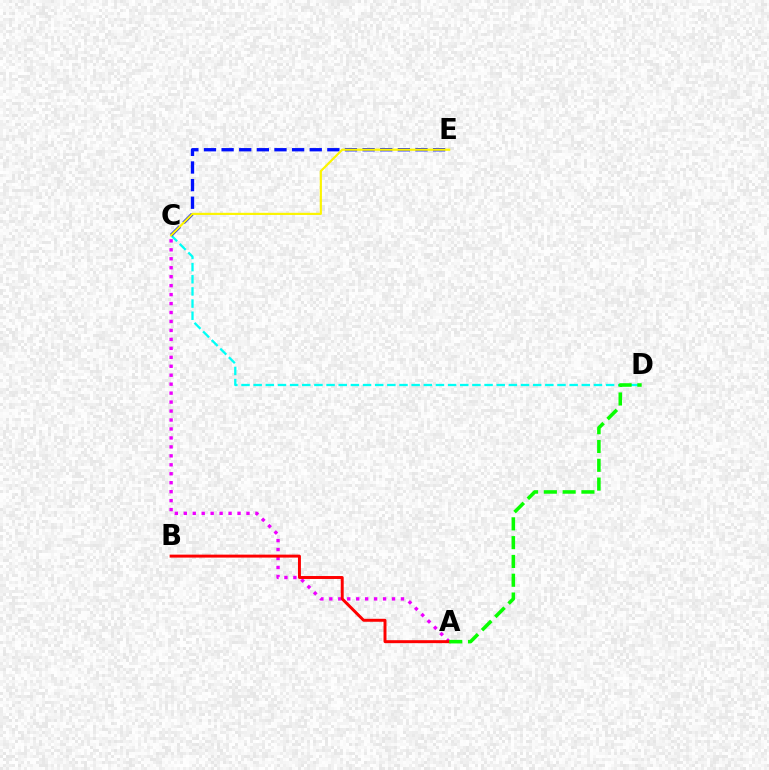{('A', 'C'): [{'color': '#ee00ff', 'line_style': 'dotted', 'thickness': 2.43}], ('C', 'D'): [{'color': '#00fff6', 'line_style': 'dashed', 'thickness': 1.65}], ('A', 'B'): [{'color': '#ff0000', 'line_style': 'solid', 'thickness': 2.13}], ('C', 'E'): [{'color': '#0010ff', 'line_style': 'dashed', 'thickness': 2.39}, {'color': '#fcf500', 'line_style': 'solid', 'thickness': 1.56}], ('A', 'D'): [{'color': '#08ff00', 'line_style': 'dashed', 'thickness': 2.55}]}